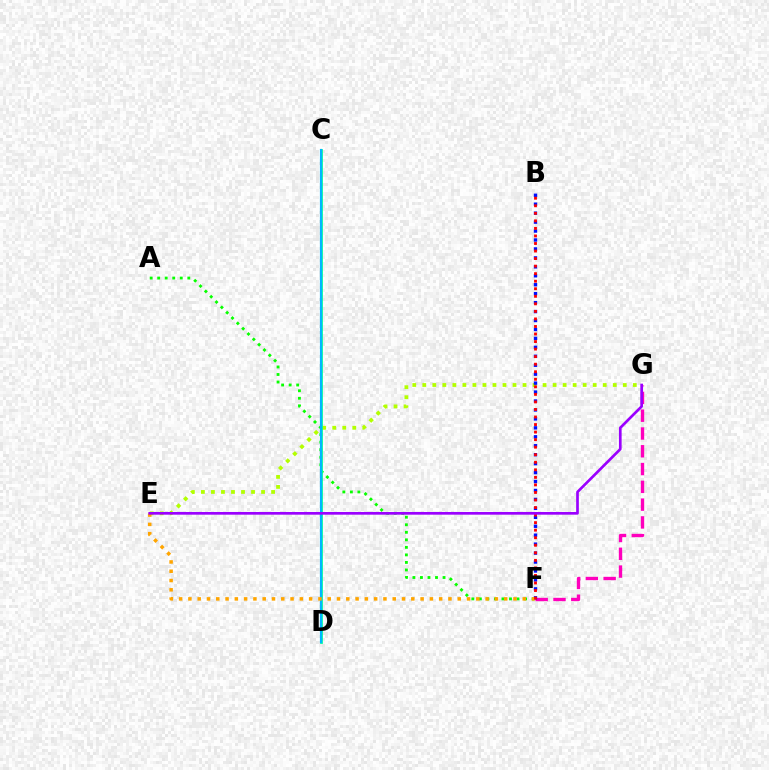{('E', 'G'): [{'color': '#b3ff00', 'line_style': 'dotted', 'thickness': 2.72}, {'color': '#9b00ff', 'line_style': 'solid', 'thickness': 1.93}], ('F', 'G'): [{'color': '#ff00bd', 'line_style': 'dashed', 'thickness': 2.42}], ('A', 'F'): [{'color': '#08ff00', 'line_style': 'dotted', 'thickness': 2.05}], ('C', 'D'): [{'color': '#00ff9d', 'line_style': 'solid', 'thickness': 2.0}, {'color': '#00b5ff', 'line_style': 'solid', 'thickness': 1.57}], ('B', 'F'): [{'color': '#0010ff', 'line_style': 'dotted', 'thickness': 2.43}, {'color': '#ff0000', 'line_style': 'dotted', 'thickness': 2.05}], ('E', 'F'): [{'color': '#ffa500', 'line_style': 'dotted', 'thickness': 2.52}]}